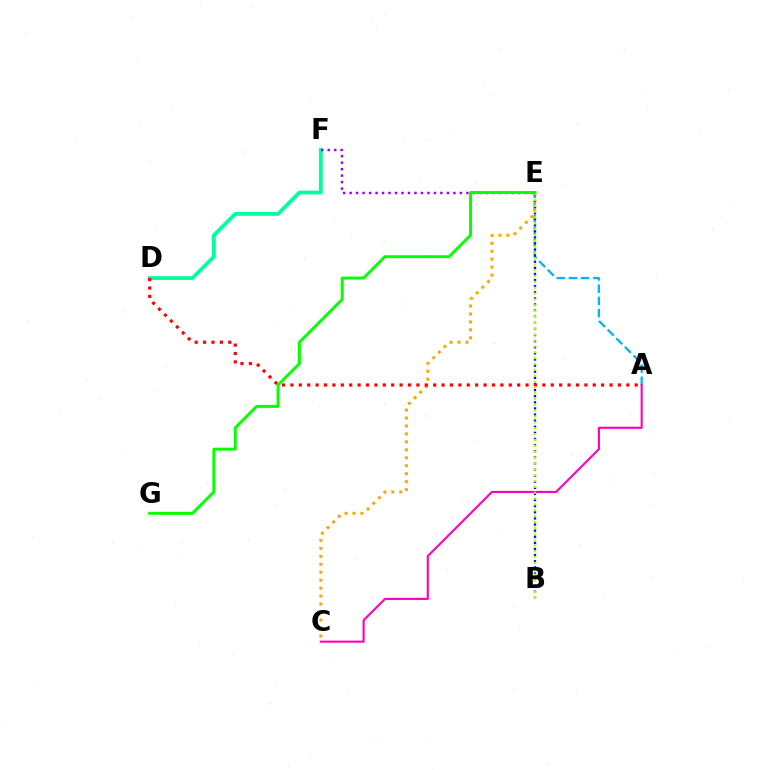{('A', 'E'): [{'color': '#00b5ff', 'line_style': 'dashed', 'thickness': 1.66}], ('C', 'E'): [{'color': '#ffa500', 'line_style': 'dotted', 'thickness': 2.16}], ('A', 'C'): [{'color': '#ff00bd', 'line_style': 'solid', 'thickness': 1.53}], ('D', 'F'): [{'color': '#00ff9d', 'line_style': 'solid', 'thickness': 2.73}], ('B', 'E'): [{'color': '#0010ff', 'line_style': 'dotted', 'thickness': 1.66}, {'color': '#b3ff00', 'line_style': 'dotted', 'thickness': 1.59}], ('A', 'D'): [{'color': '#ff0000', 'line_style': 'dotted', 'thickness': 2.28}], ('E', 'F'): [{'color': '#9b00ff', 'line_style': 'dotted', 'thickness': 1.76}], ('E', 'G'): [{'color': '#08ff00', 'line_style': 'solid', 'thickness': 2.14}]}